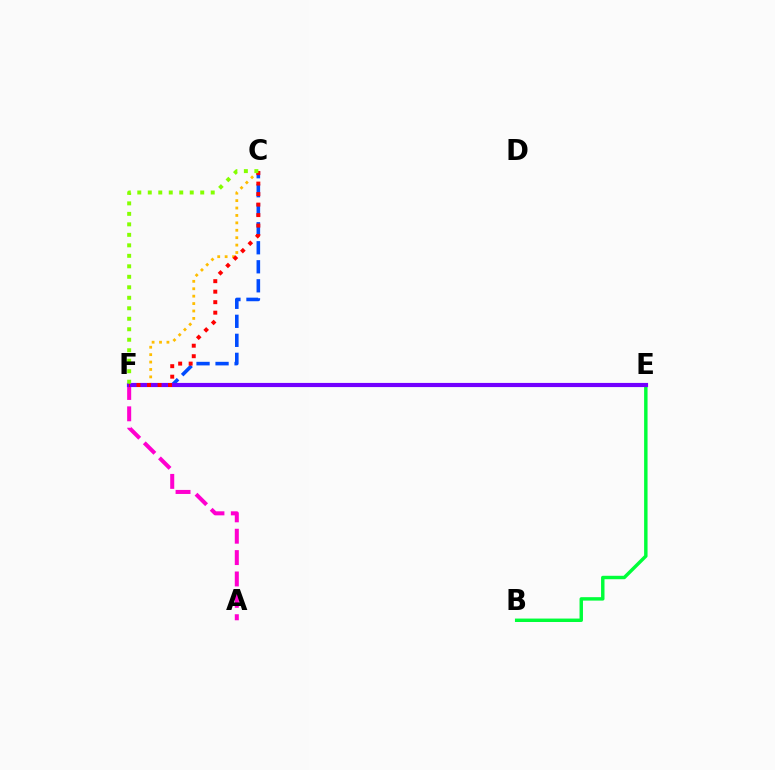{('E', 'F'): [{'color': '#00fff6', 'line_style': 'solid', 'thickness': 1.51}, {'color': '#7200ff', 'line_style': 'solid', 'thickness': 3.0}], ('A', 'F'): [{'color': '#ff00cf', 'line_style': 'dashed', 'thickness': 2.9}], ('B', 'E'): [{'color': '#00ff39', 'line_style': 'solid', 'thickness': 2.47}], ('C', 'F'): [{'color': '#004bff', 'line_style': 'dashed', 'thickness': 2.58}, {'color': '#ffbd00', 'line_style': 'dotted', 'thickness': 2.01}, {'color': '#ff0000', 'line_style': 'dotted', 'thickness': 2.85}, {'color': '#84ff00', 'line_style': 'dotted', 'thickness': 2.85}]}